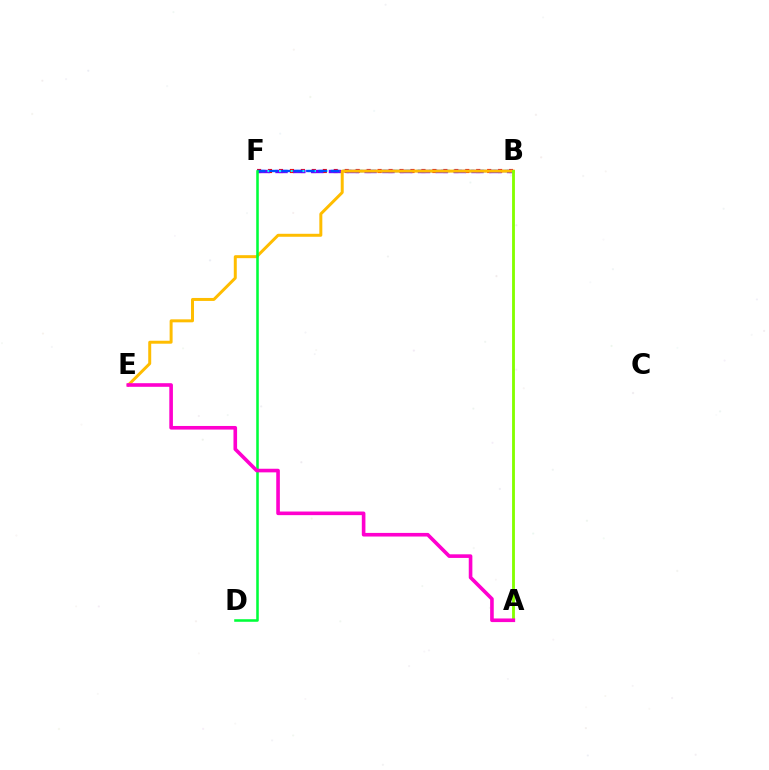{('B', 'F'): [{'color': '#ff0000', 'line_style': 'dotted', 'thickness': 2.98}, {'color': '#7200ff', 'line_style': 'dashed', 'thickness': 2.42}, {'color': '#00fff6', 'line_style': 'dotted', 'thickness': 1.57}, {'color': '#004bff', 'line_style': 'dashed', 'thickness': 1.67}], ('B', 'E'): [{'color': '#ffbd00', 'line_style': 'solid', 'thickness': 2.14}], ('A', 'B'): [{'color': '#84ff00', 'line_style': 'solid', 'thickness': 2.05}], ('D', 'F'): [{'color': '#00ff39', 'line_style': 'solid', 'thickness': 1.84}], ('A', 'E'): [{'color': '#ff00cf', 'line_style': 'solid', 'thickness': 2.6}]}